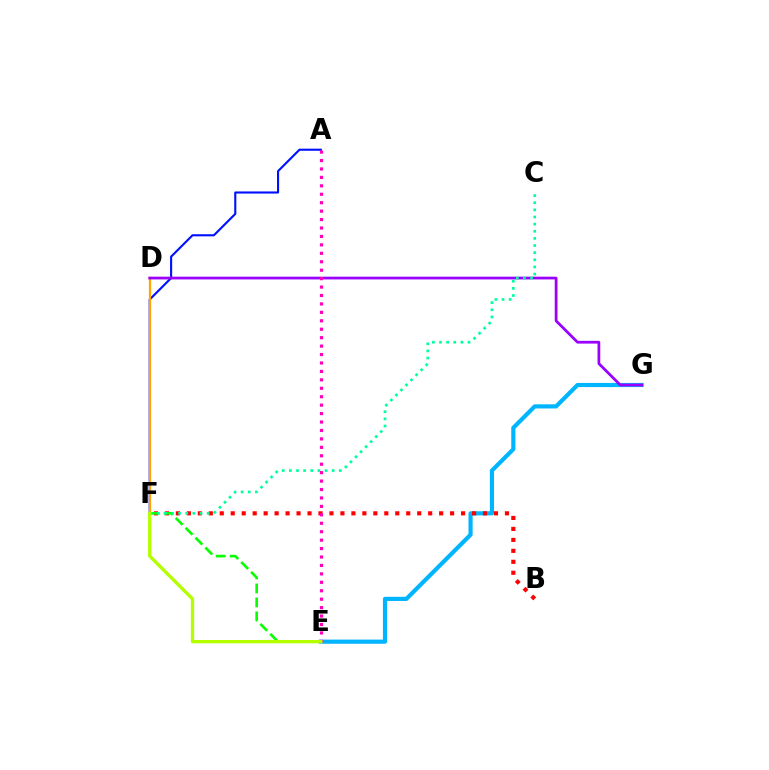{('A', 'F'): [{'color': '#0010ff', 'line_style': 'solid', 'thickness': 1.52}], ('D', 'F'): [{'color': '#ffa500', 'line_style': 'solid', 'thickness': 1.61}], ('E', 'G'): [{'color': '#00b5ff', 'line_style': 'solid', 'thickness': 2.99}], ('B', 'F'): [{'color': '#ff0000', 'line_style': 'dotted', 'thickness': 2.98}], ('D', 'G'): [{'color': '#9b00ff', 'line_style': 'solid', 'thickness': 1.98}], ('E', 'F'): [{'color': '#08ff00', 'line_style': 'dashed', 'thickness': 1.9}, {'color': '#b3ff00', 'line_style': 'solid', 'thickness': 2.4}], ('C', 'F'): [{'color': '#00ff9d', 'line_style': 'dotted', 'thickness': 1.94}], ('A', 'E'): [{'color': '#ff00bd', 'line_style': 'dotted', 'thickness': 2.29}]}